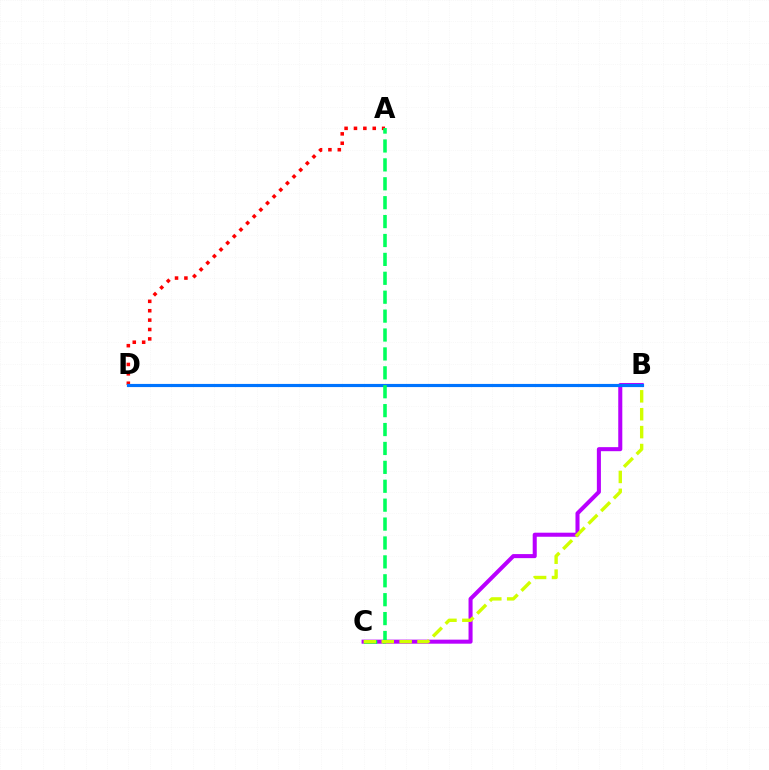{('B', 'C'): [{'color': '#b900ff', 'line_style': 'solid', 'thickness': 2.91}, {'color': '#d1ff00', 'line_style': 'dashed', 'thickness': 2.43}], ('A', 'D'): [{'color': '#ff0000', 'line_style': 'dotted', 'thickness': 2.55}], ('B', 'D'): [{'color': '#0074ff', 'line_style': 'solid', 'thickness': 2.27}], ('A', 'C'): [{'color': '#00ff5c', 'line_style': 'dashed', 'thickness': 2.57}]}